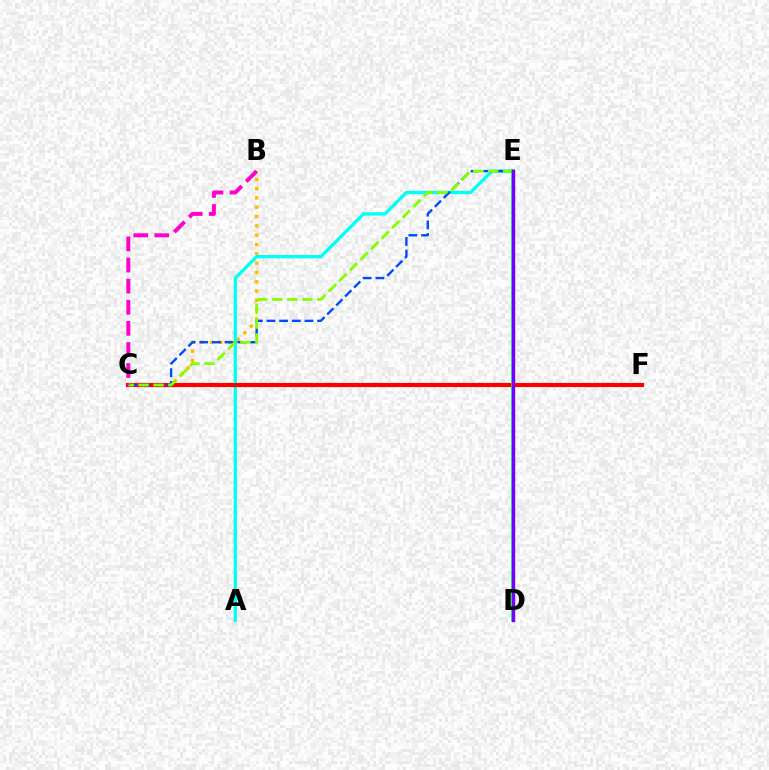{('B', 'C'): [{'color': '#ffbd00', 'line_style': 'dotted', 'thickness': 2.53}, {'color': '#ff00cf', 'line_style': 'dashed', 'thickness': 2.87}], ('A', 'E'): [{'color': '#00fff6', 'line_style': 'solid', 'thickness': 2.4}], ('C', 'F'): [{'color': '#ff0000', 'line_style': 'solid', 'thickness': 3.0}], ('C', 'E'): [{'color': '#004bff', 'line_style': 'dashed', 'thickness': 1.72}, {'color': '#84ff00', 'line_style': 'dashed', 'thickness': 2.03}], ('D', 'E'): [{'color': '#00ff39', 'line_style': 'solid', 'thickness': 2.59}, {'color': '#7200ff', 'line_style': 'solid', 'thickness': 2.45}]}